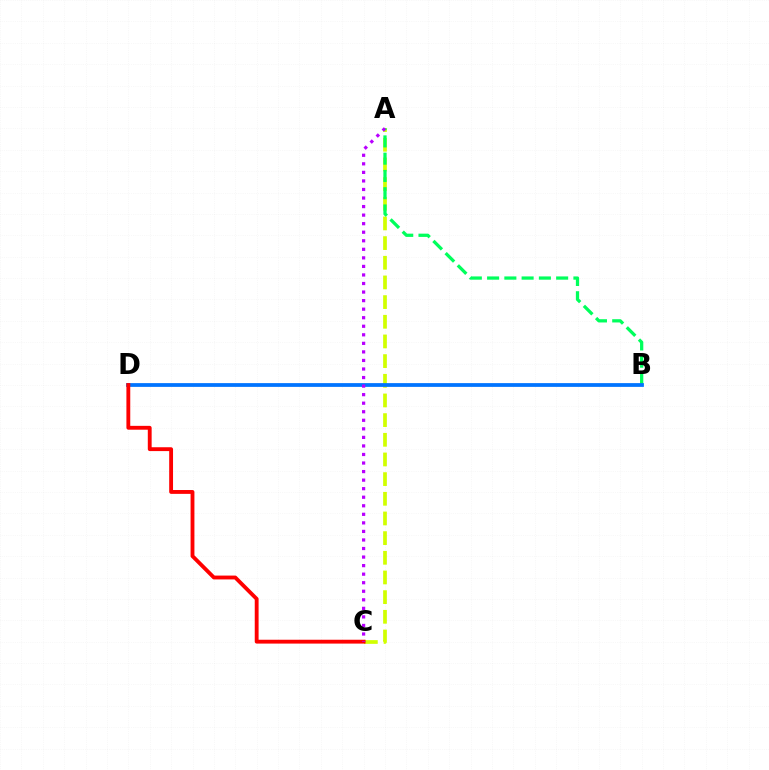{('A', 'C'): [{'color': '#d1ff00', 'line_style': 'dashed', 'thickness': 2.67}, {'color': '#b900ff', 'line_style': 'dotted', 'thickness': 2.32}], ('A', 'B'): [{'color': '#00ff5c', 'line_style': 'dashed', 'thickness': 2.35}], ('B', 'D'): [{'color': '#0074ff', 'line_style': 'solid', 'thickness': 2.7}], ('C', 'D'): [{'color': '#ff0000', 'line_style': 'solid', 'thickness': 2.77}]}